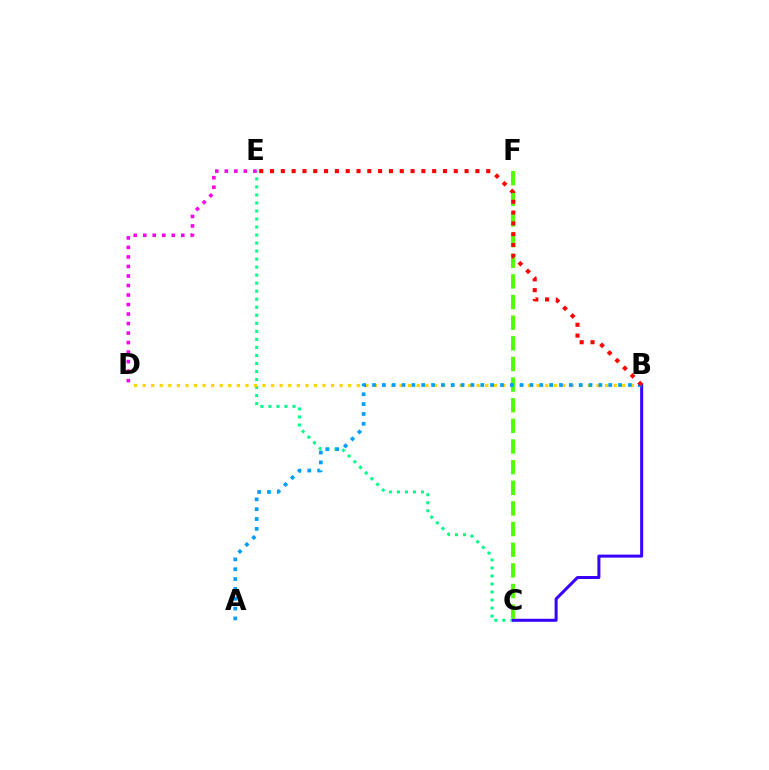{('C', 'E'): [{'color': '#00ff86', 'line_style': 'dotted', 'thickness': 2.18}], ('B', 'D'): [{'color': '#ffd500', 'line_style': 'dotted', 'thickness': 2.33}], ('B', 'C'): [{'color': '#3700ff', 'line_style': 'solid', 'thickness': 2.17}], ('C', 'F'): [{'color': '#4fff00', 'line_style': 'dashed', 'thickness': 2.8}], ('D', 'E'): [{'color': '#ff00ed', 'line_style': 'dotted', 'thickness': 2.59}], ('A', 'B'): [{'color': '#009eff', 'line_style': 'dotted', 'thickness': 2.67}], ('B', 'E'): [{'color': '#ff0000', 'line_style': 'dotted', 'thickness': 2.94}]}